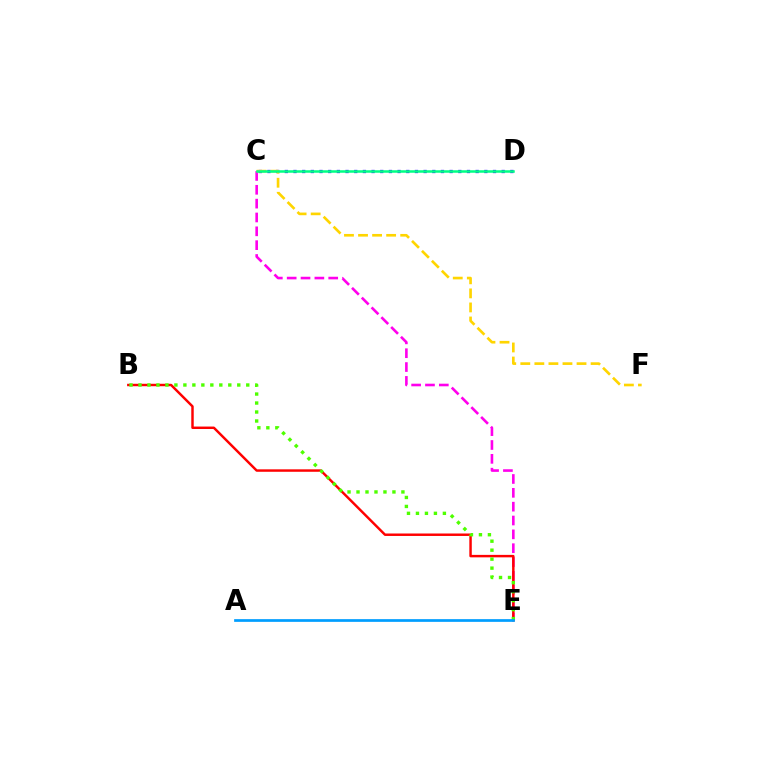{('C', 'E'): [{'color': '#ff00ed', 'line_style': 'dashed', 'thickness': 1.88}], ('C', 'D'): [{'color': '#3700ff', 'line_style': 'dotted', 'thickness': 2.36}, {'color': '#00ff86', 'line_style': 'solid', 'thickness': 1.81}], ('C', 'F'): [{'color': '#ffd500', 'line_style': 'dashed', 'thickness': 1.91}], ('B', 'E'): [{'color': '#ff0000', 'line_style': 'solid', 'thickness': 1.77}, {'color': '#4fff00', 'line_style': 'dotted', 'thickness': 2.44}], ('A', 'E'): [{'color': '#009eff', 'line_style': 'solid', 'thickness': 1.95}]}